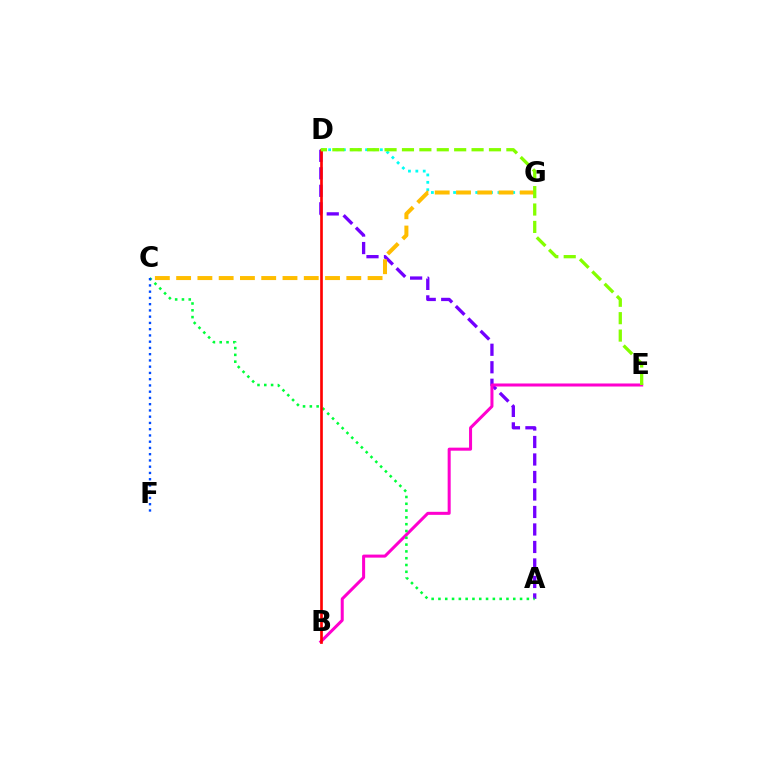{('A', 'D'): [{'color': '#7200ff', 'line_style': 'dashed', 'thickness': 2.38}], ('D', 'G'): [{'color': '#00fff6', 'line_style': 'dotted', 'thickness': 2.01}], ('B', 'E'): [{'color': '#ff00cf', 'line_style': 'solid', 'thickness': 2.18}], ('A', 'C'): [{'color': '#00ff39', 'line_style': 'dotted', 'thickness': 1.85}], ('C', 'G'): [{'color': '#ffbd00', 'line_style': 'dashed', 'thickness': 2.89}], ('B', 'D'): [{'color': '#ff0000', 'line_style': 'solid', 'thickness': 1.92}], ('D', 'E'): [{'color': '#84ff00', 'line_style': 'dashed', 'thickness': 2.36}], ('C', 'F'): [{'color': '#004bff', 'line_style': 'dotted', 'thickness': 1.7}]}